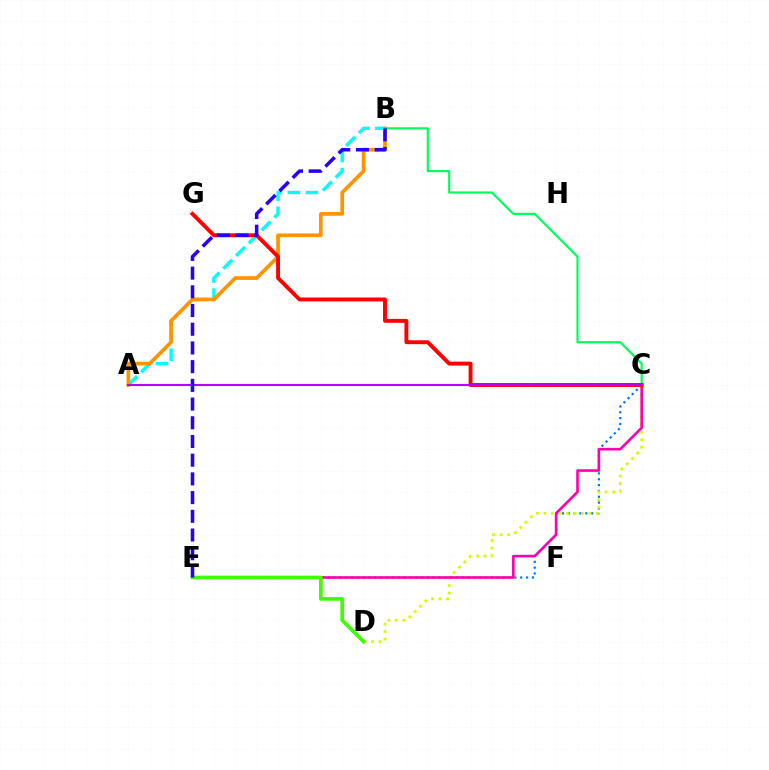{('C', 'E'): [{'color': '#0074ff', 'line_style': 'dotted', 'thickness': 1.59}, {'color': '#ff00ac', 'line_style': 'solid', 'thickness': 1.89}], ('A', 'B'): [{'color': '#00fff6', 'line_style': 'dashed', 'thickness': 2.45}, {'color': '#ff9400', 'line_style': 'solid', 'thickness': 2.66}], ('C', 'D'): [{'color': '#d1ff00', 'line_style': 'dotted', 'thickness': 2.04}], ('B', 'C'): [{'color': '#00ff5c', 'line_style': 'solid', 'thickness': 1.57}], ('C', 'G'): [{'color': '#ff0000', 'line_style': 'solid', 'thickness': 2.81}], ('D', 'E'): [{'color': '#3dff00', 'line_style': 'solid', 'thickness': 2.66}], ('A', 'C'): [{'color': '#b900ff', 'line_style': 'solid', 'thickness': 1.51}], ('B', 'E'): [{'color': '#2500ff', 'line_style': 'dashed', 'thickness': 2.54}]}